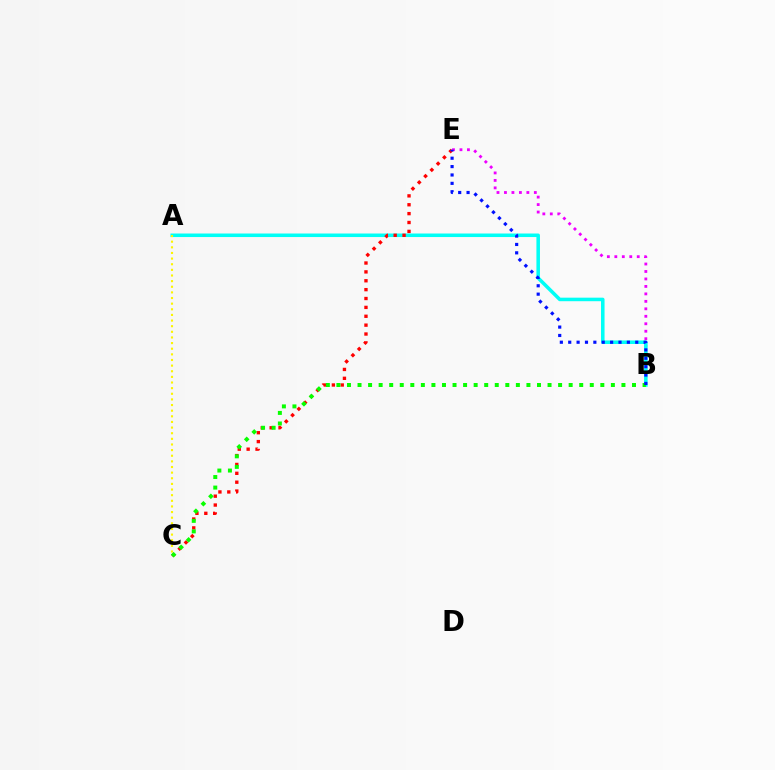{('B', 'E'): [{'color': '#ee00ff', 'line_style': 'dotted', 'thickness': 2.03}, {'color': '#0010ff', 'line_style': 'dotted', 'thickness': 2.28}], ('A', 'B'): [{'color': '#00fff6', 'line_style': 'solid', 'thickness': 2.54}], ('A', 'C'): [{'color': '#fcf500', 'line_style': 'dotted', 'thickness': 1.53}], ('C', 'E'): [{'color': '#ff0000', 'line_style': 'dotted', 'thickness': 2.41}], ('B', 'C'): [{'color': '#08ff00', 'line_style': 'dotted', 'thickness': 2.87}]}